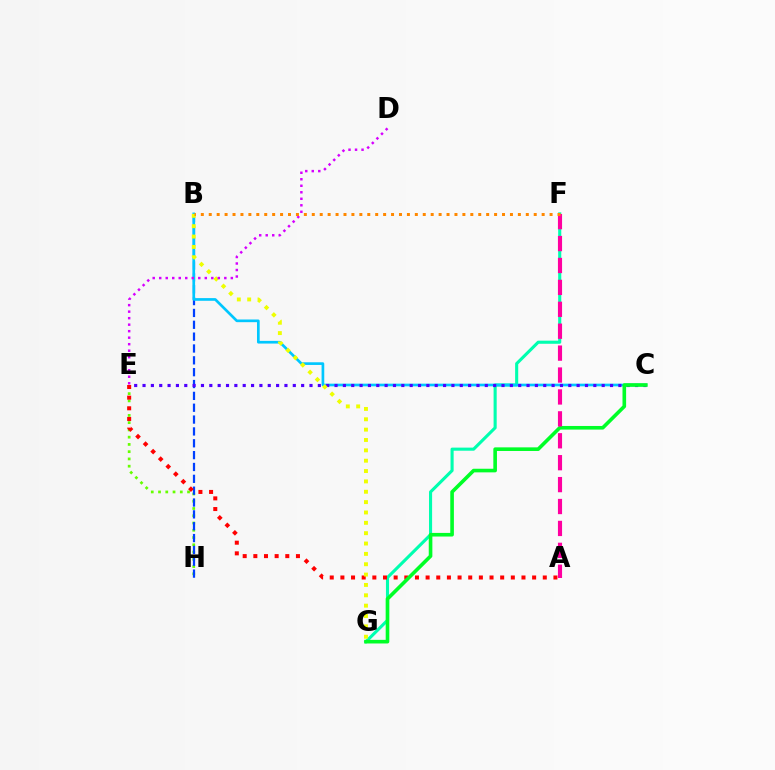{('E', 'H'): [{'color': '#66ff00', 'line_style': 'dotted', 'thickness': 1.97}], ('F', 'G'): [{'color': '#00ffaf', 'line_style': 'solid', 'thickness': 2.23}], ('B', 'H'): [{'color': '#003fff', 'line_style': 'dashed', 'thickness': 1.61}], ('B', 'C'): [{'color': '#00c7ff', 'line_style': 'solid', 'thickness': 1.93}], ('A', 'E'): [{'color': '#ff0000', 'line_style': 'dotted', 'thickness': 2.89}], ('C', 'E'): [{'color': '#4f00ff', 'line_style': 'dotted', 'thickness': 2.27}], ('B', 'G'): [{'color': '#eeff00', 'line_style': 'dotted', 'thickness': 2.81}], ('C', 'G'): [{'color': '#00ff27', 'line_style': 'solid', 'thickness': 2.6}], ('A', 'F'): [{'color': '#ff00a0', 'line_style': 'dashed', 'thickness': 2.98}], ('D', 'E'): [{'color': '#d600ff', 'line_style': 'dotted', 'thickness': 1.77}], ('B', 'F'): [{'color': '#ff8800', 'line_style': 'dotted', 'thickness': 2.15}]}